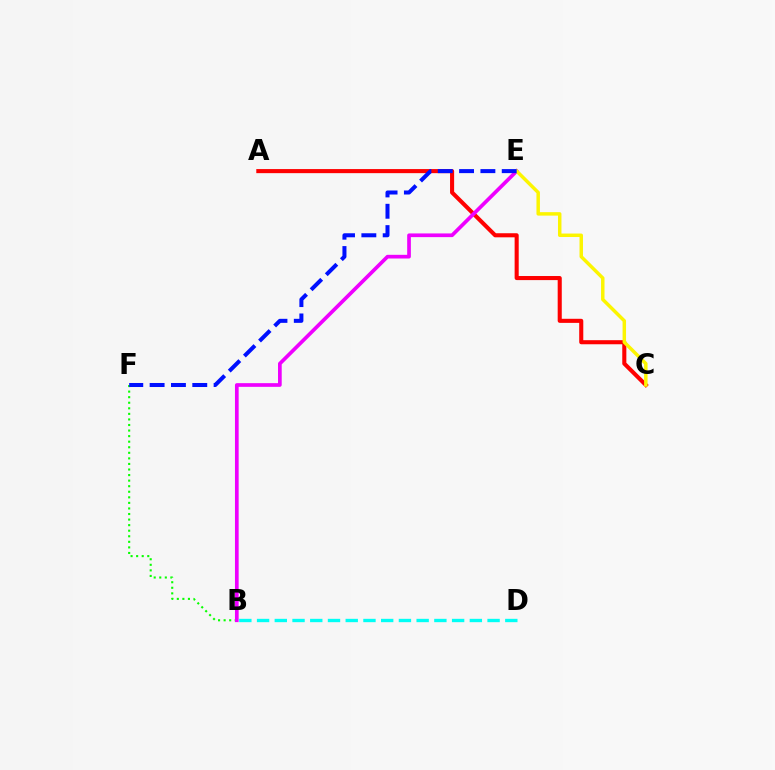{('B', 'F'): [{'color': '#08ff00', 'line_style': 'dotted', 'thickness': 1.51}], ('A', 'C'): [{'color': '#ff0000', 'line_style': 'solid', 'thickness': 2.94}], ('B', 'E'): [{'color': '#ee00ff', 'line_style': 'solid', 'thickness': 2.66}], ('B', 'D'): [{'color': '#00fff6', 'line_style': 'dashed', 'thickness': 2.41}], ('C', 'E'): [{'color': '#fcf500', 'line_style': 'solid', 'thickness': 2.49}], ('E', 'F'): [{'color': '#0010ff', 'line_style': 'dashed', 'thickness': 2.9}]}